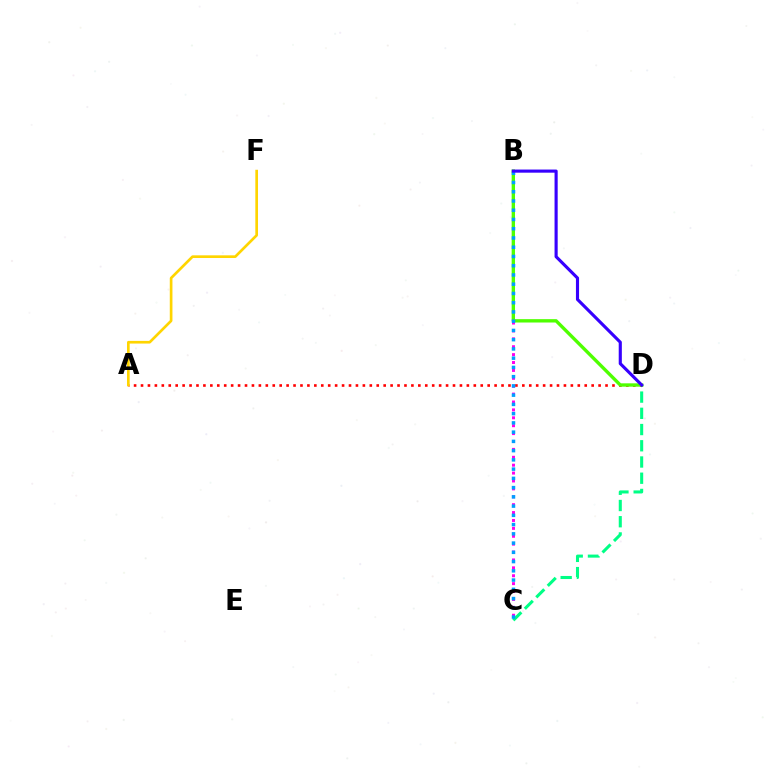{('B', 'C'): [{'color': '#ff00ed', 'line_style': 'dotted', 'thickness': 2.15}, {'color': '#009eff', 'line_style': 'dotted', 'thickness': 2.51}], ('C', 'D'): [{'color': '#00ff86', 'line_style': 'dashed', 'thickness': 2.2}], ('A', 'D'): [{'color': '#ff0000', 'line_style': 'dotted', 'thickness': 1.88}], ('B', 'D'): [{'color': '#4fff00', 'line_style': 'solid', 'thickness': 2.41}, {'color': '#3700ff', 'line_style': 'solid', 'thickness': 2.25}], ('A', 'F'): [{'color': '#ffd500', 'line_style': 'solid', 'thickness': 1.93}]}